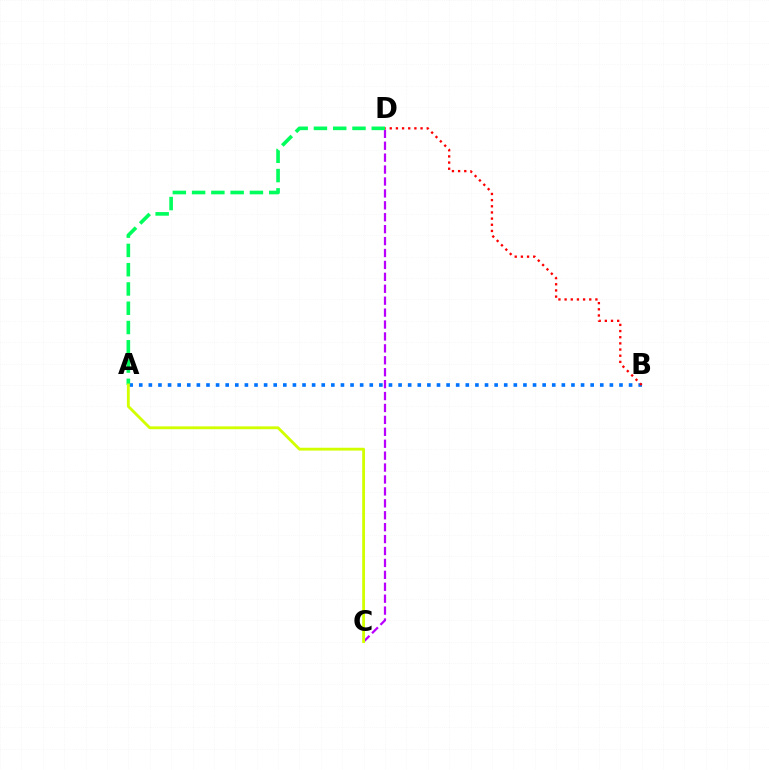{('A', 'B'): [{'color': '#0074ff', 'line_style': 'dotted', 'thickness': 2.61}], ('C', 'D'): [{'color': '#b900ff', 'line_style': 'dashed', 'thickness': 1.62}], ('A', 'D'): [{'color': '#00ff5c', 'line_style': 'dashed', 'thickness': 2.62}], ('B', 'D'): [{'color': '#ff0000', 'line_style': 'dotted', 'thickness': 1.67}], ('A', 'C'): [{'color': '#d1ff00', 'line_style': 'solid', 'thickness': 2.04}]}